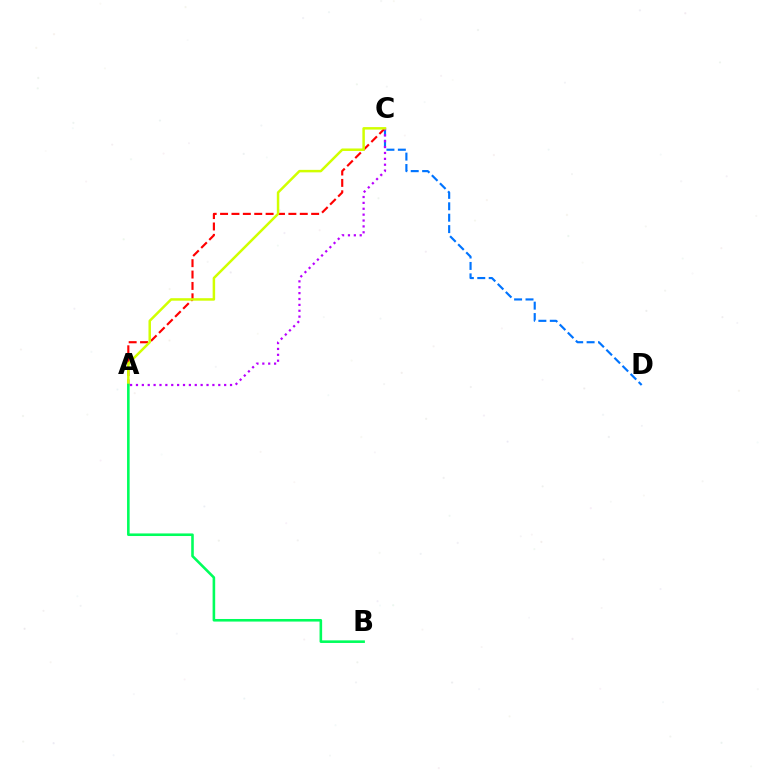{('C', 'D'): [{'color': '#0074ff', 'line_style': 'dashed', 'thickness': 1.55}], ('A', 'C'): [{'color': '#ff0000', 'line_style': 'dashed', 'thickness': 1.55}, {'color': '#b900ff', 'line_style': 'dotted', 'thickness': 1.6}, {'color': '#d1ff00', 'line_style': 'solid', 'thickness': 1.79}], ('A', 'B'): [{'color': '#00ff5c', 'line_style': 'solid', 'thickness': 1.86}]}